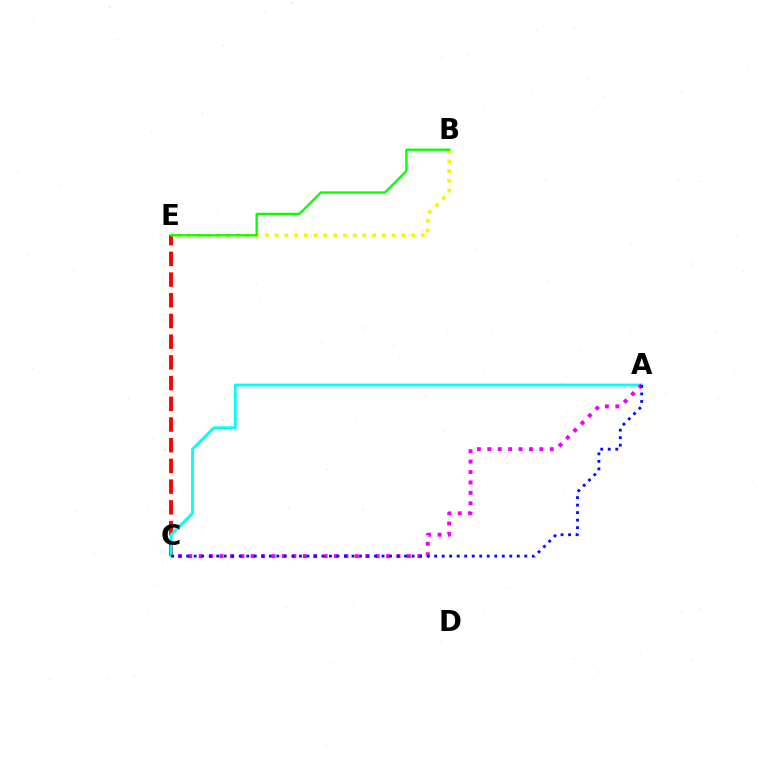{('C', 'E'): [{'color': '#ff0000', 'line_style': 'dashed', 'thickness': 2.81}], ('A', 'C'): [{'color': '#00fff6', 'line_style': 'solid', 'thickness': 2.06}, {'color': '#ee00ff', 'line_style': 'dotted', 'thickness': 2.83}, {'color': '#0010ff', 'line_style': 'dotted', 'thickness': 2.04}], ('B', 'E'): [{'color': '#fcf500', 'line_style': 'dotted', 'thickness': 2.65}, {'color': '#08ff00', 'line_style': 'solid', 'thickness': 1.66}]}